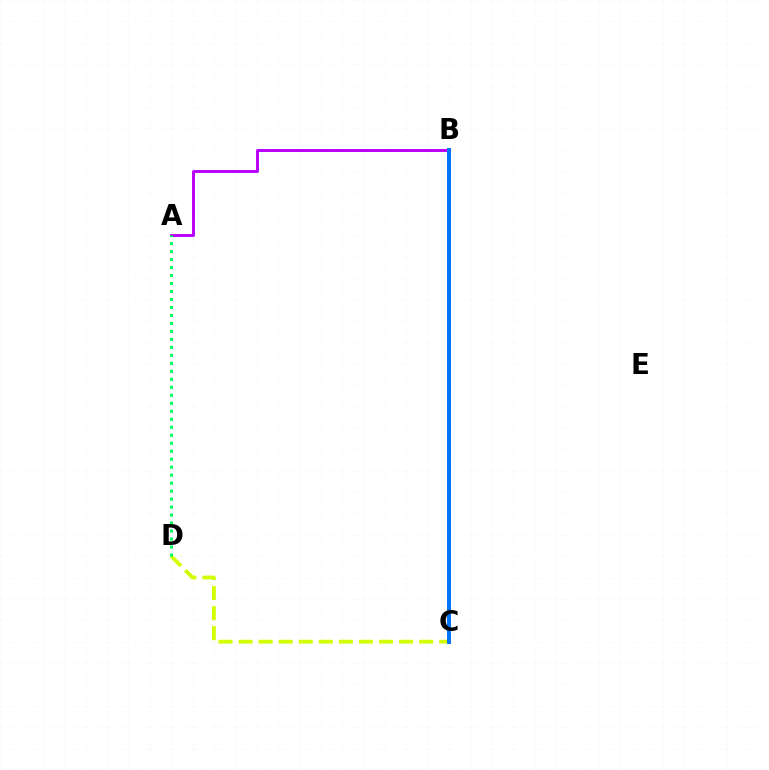{('B', 'C'): [{'color': '#ff0000', 'line_style': 'solid', 'thickness': 1.57}, {'color': '#0074ff', 'line_style': 'solid', 'thickness': 2.83}], ('A', 'B'): [{'color': '#b900ff', 'line_style': 'solid', 'thickness': 2.1}], ('C', 'D'): [{'color': '#d1ff00', 'line_style': 'dashed', 'thickness': 2.73}], ('A', 'D'): [{'color': '#00ff5c', 'line_style': 'dotted', 'thickness': 2.17}]}